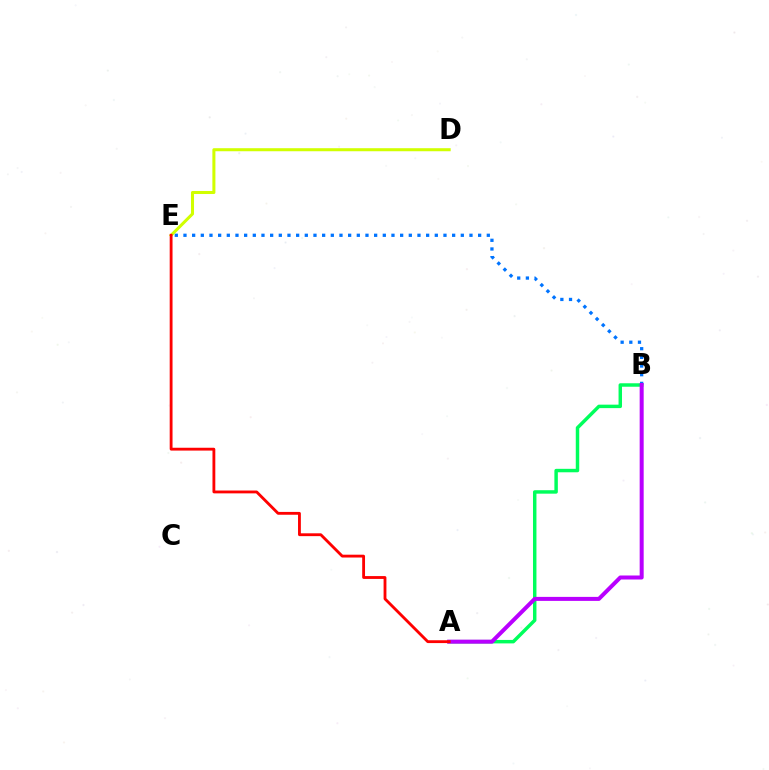{('B', 'E'): [{'color': '#0074ff', 'line_style': 'dotted', 'thickness': 2.35}], ('A', 'B'): [{'color': '#00ff5c', 'line_style': 'solid', 'thickness': 2.49}, {'color': '#b900ff', 'line_style': 'solid', 'thickness': 2.89}], ('D', 'E'): [{'color': '#d1ff00', 'line_style': 'solid', 'thickness': 2.19}], ('A', 'E'): [{'color': '#ff0000', 'line_style': 'solid', 'thickness': 2.04}]}